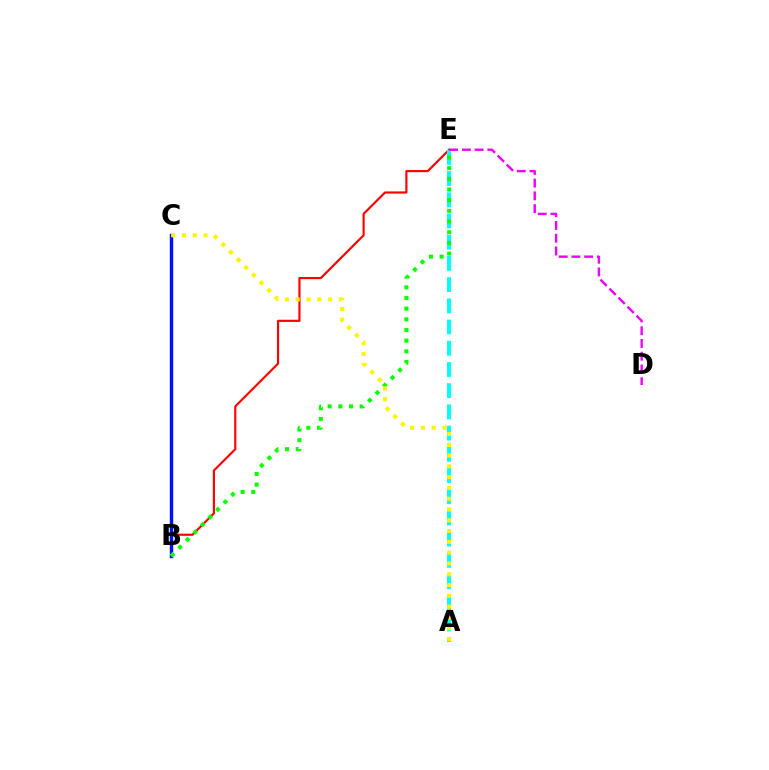{('B', 'E'): [{'color': '#ff0000', 'line_style': 'solid', 'thickness': 1.56}, {'color': '#08ff00', 'line_style': 'dotted', 'thickness': 2.9}], ('A', 'E'): [{'color': '#00fff6', 'line_style': 'dashed', 'thickness': 2.88}], ('B', 'C'): [{'color': '#0010ff', 'line_style': 'solid', 'thickness': 2.47}], ('D', 'E'): [{'color': '#ee00ff', 'line_style': 'dashed', 'thickness': 1.73}], ('A', 'C'): [{'color': '#fcf500', 'line_style': 'dotted', 'thickness': 2.93}]}